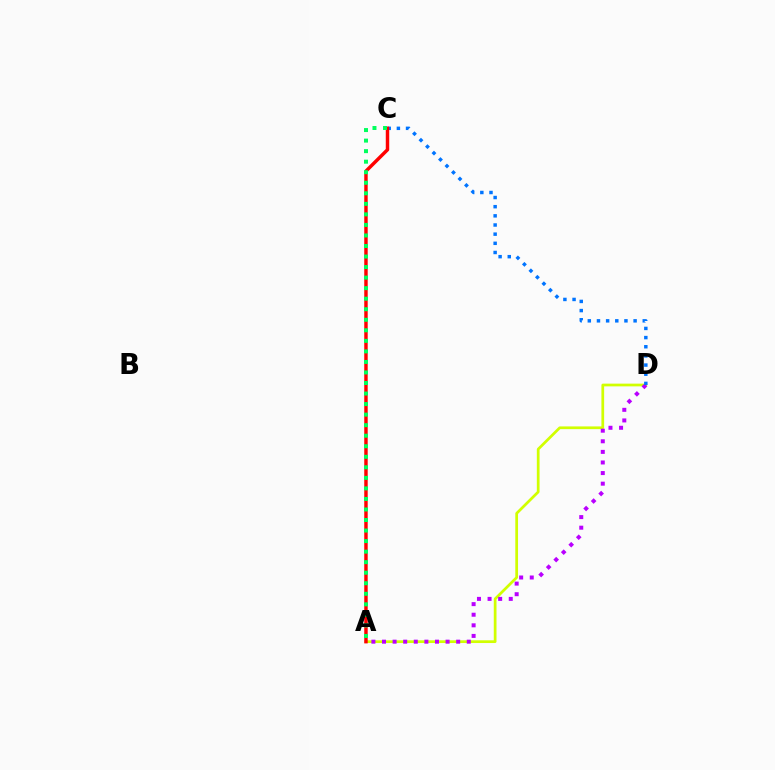{('A', 'D'): [{'color': '#d1ff00', 'line_style': 'solid', 'thickness': 1.97}, {'color': '#b900ff', 'line_style': 'dotted', 'thickness': 2.88}], ('C', 'D'): [{'color': '#0074ff', 'line_style': 'dotted', 'thickness': 2.49}], ('A', 'C'): [{'color': '#ff0000', 'line_style': 'solid', 'thickness': 2.48}, {'color': '#00ff5c', 'line_style': 'dotted', 'thickness': 2.86}]}